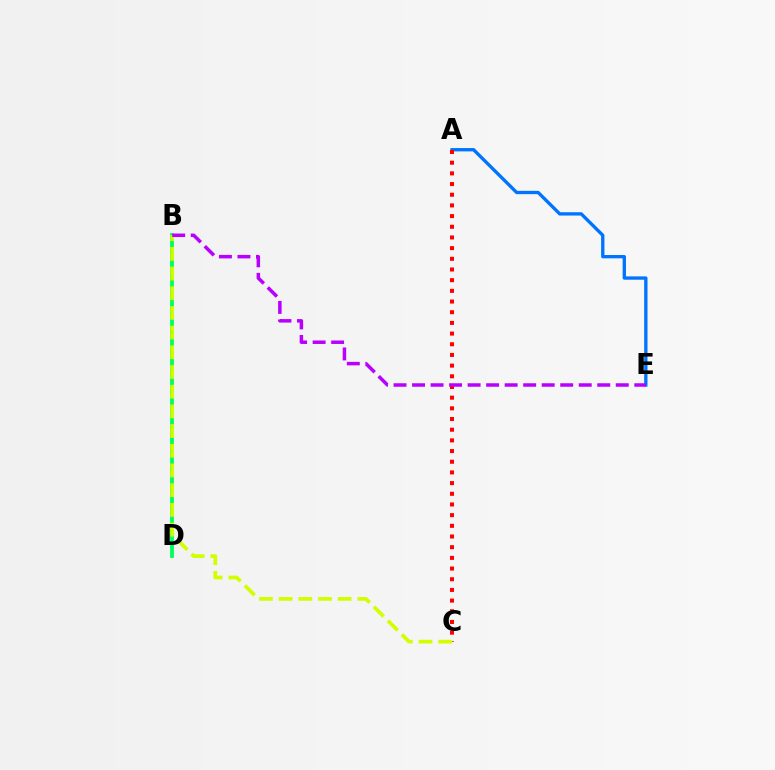{('A', 'E'): [{'color': '#0074ff', 'line_style': 'solid', 'thickness': 2.4}], ('B', 'D'): [{'color': '#00ff5c', 'line_style': 'solid', 'thickness': 2.74}], ('A', 'C'): [{'color': '#ff0000', 'line_style': 'dotted', 'thickness': 2.9}], ('B', 'C'): [{'color': '#d1ff00', 'line_style': 'dashed', 'thickness': 2.68}], ('B', 'E'): [{'color': '#b900ff', 'line_style': 'dashed', 'thickness': 2.52}]}